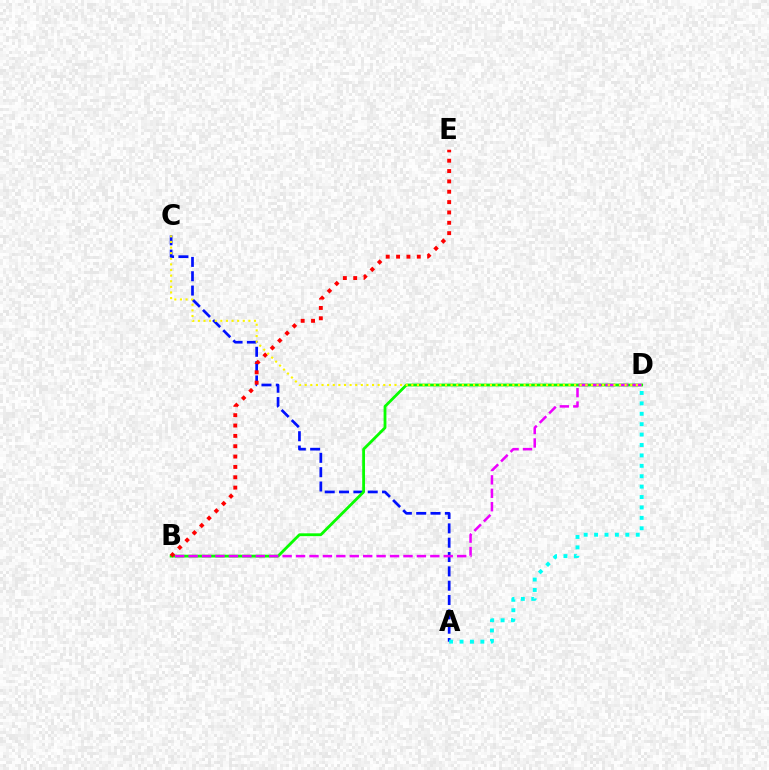{('A', 'C'): [{'color': '#0010ff', 'line_style': 'dashed', 'thickness': 1.95}], ('B', 'D'): [{'color': '#08ff00', 'line_style': 'solid', 'thickness': 2.02}, {'color': '#ee00ff', 'line_style': 'dashed', 'thickness': 1.82}], ('B', 'E'): [{'color': '#ff0000', 'line_style': 'dotted', 'thickness': 2.81}], ('A', 'D'): [{'color': '#00fff6', 'line_style': 'dotted', 'thickness': 2.83}], ('C', 'D'): [{'color': '#fcf500', 'line_style': 'dotted', 'thickness': 1.52}]}